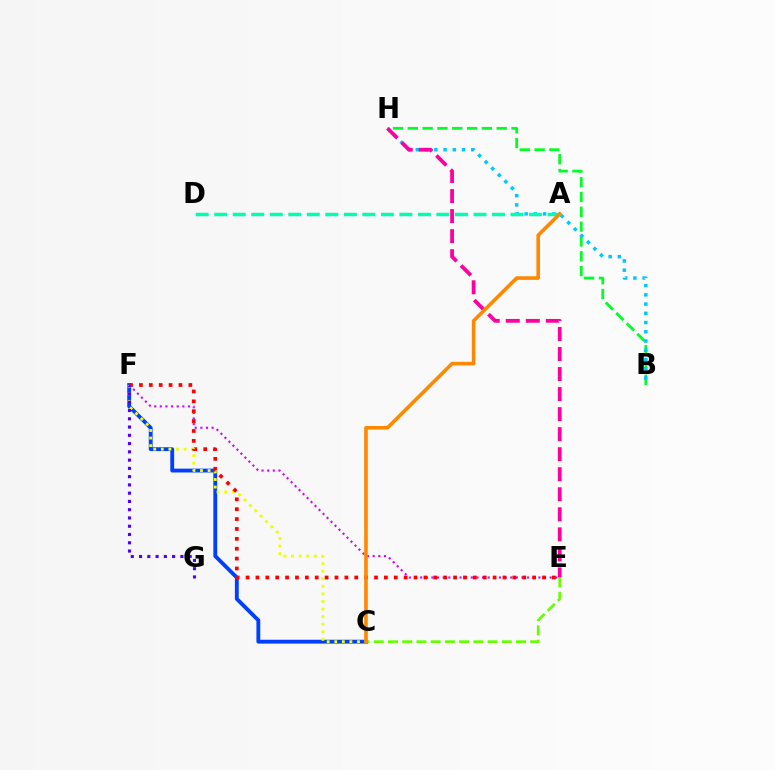{('E', 'F'): [{'color': '#d600ff', 'line_style': 'dotted', 'thickness': 1.53}, {'color': '#ff0000', 'line_style': 'dotted', 'thickness': 2.68}], ('C', 'F'): [{'color': '#003fff', 'line_style': 'solid', 'thickness': 2.77}, {'color': '#eeff00', 'line_style': 'dotted', 'thickness': 2.06}], ('B', 'H'): [{'color': '#00ff27', 'line_style': 'dashed', 'thickness': 2.01}, {'color': '#00c7ff', 'line_style': 'dotted', 'thickness': 2.51}], ('C', 'E'): [{'color': '#66ff00', 'line_style': 'dashed', 'thickness': 1.93}], ('F', 'G'): [{'color': '#4f00ff', 'line_style': 'dotted', 'thickness': 2.25}], ('E', 'H'): [{'color': '#ff00a0', 'line_style': 'dashed', 'thickness': 2.72}], ('A', 'D'): [{'color': '#00ffaf', 'line_style': 'dashed', 'thickness': 2.52}], ('A', 'C'): [{'color': '#ff8800', 'line_style': 'solid', 'thickness': 2.58}]}